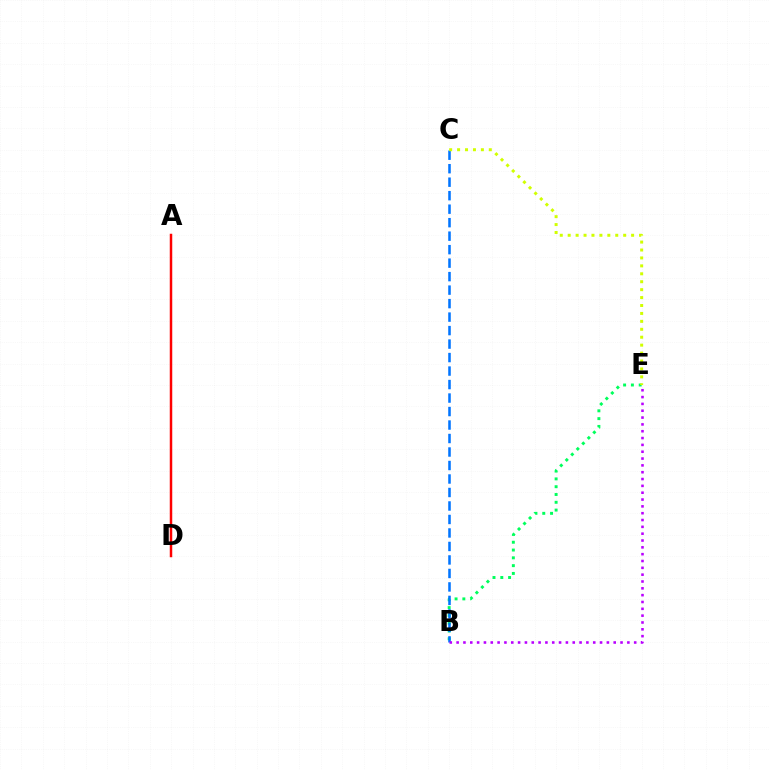{('B', 'E'): [{'color': '#00ff5c', 'line_style': 'dotted', 'thickness': 2.12}, {'color': '#b900ff', 'line_style': 'dotted', 'thickness': 1.86}], ('A', 'D'): [{'color': '#ff0000', 'line_style': 'solid', 'thickness': 1.79}], ('B', 'C'): [{'color': '#0074ff', 'line_style': 'dashed', 'thickness': 1.83}], ('C', 'E'): [{'color': '#d1ff00', 'line_style': 'dotted', 'thickness': 2.15}]}